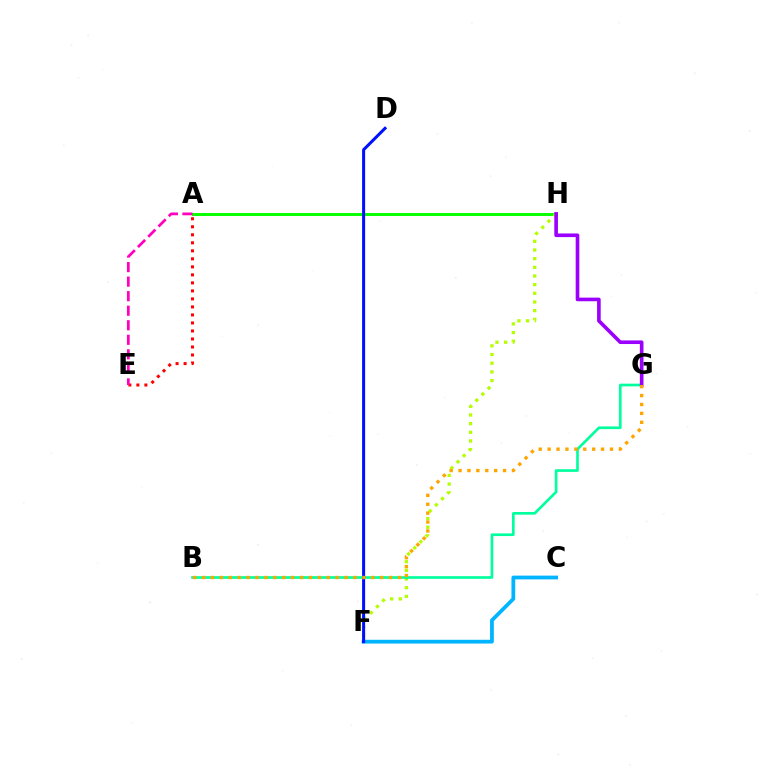{('C', 'F'): [{'color': '#00b5ff', 'line_style': 'solid', 'thickness': 2.71}], ('A', 'E'): [{'color': '#ff0000', 'line_style': 'dotted', 'thickness': 2.18}, {'color': '#ff00bd', 'line_style': 'dashed', 'thickness': 1.98}], ('A', 'H'): [{'color': '#08ff00', 'line_style': 'solid', 'thickness': 2.13}], ('F', 'H'): [{'color': '#b3ff00', 'line_style': 'dotted', 'thickness': 2.35}], ('B', 'G'): [{'color': '#00ff9d', 'line_style': 'solid', 'thickness': 1.92}, {'color': '#ffa500', 'line_style': 'dotted', 'thickness': 2.42}], ('G', 'H'): [{'color': '#9b00ff', 'line_style': 'solid', 'thickness': 2.62}], ('D', 'F'): [{'color': '#0010ff', 'line_style': 'solid', 'thickness': 2.18}]}